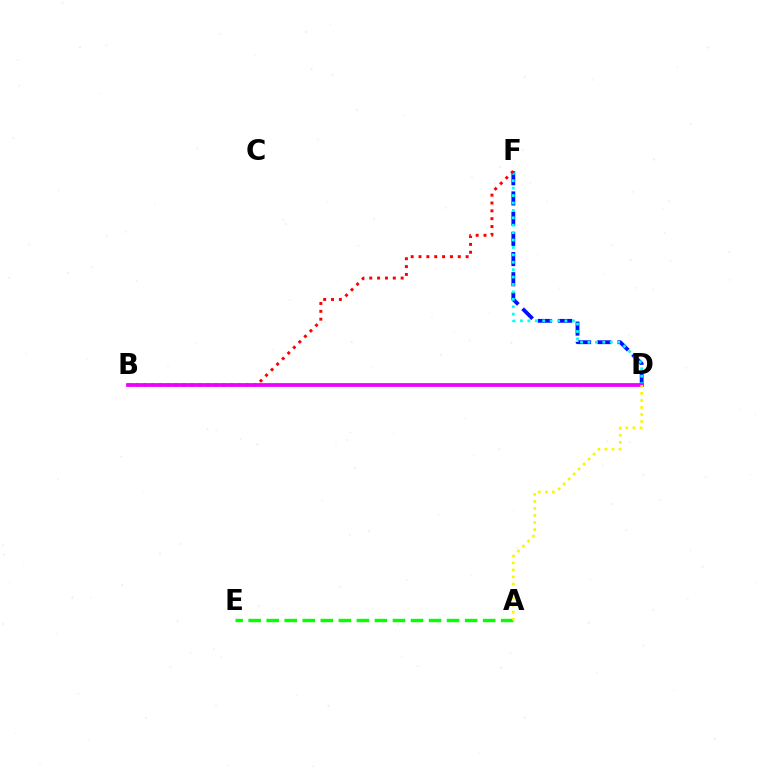{('D', 'F'): [{'color': '#0010ff', 'line_style': 'dashed', 'thickness': 2.74}, {'color': '#00fff6', 'line_style': 'dotted', 'thickness': 2.01}], ('A', 'E'): [{'color': '#08ff00', 'line_style': 'dashed', 'thickness': 2.45}], ('B', 'F'): [{'color': '#ff0000', 'line_style': 'dotted', 'thickness': 2.13}], ('B', 'D'): [{'color': '#ee00ff', 'line_style': 'solid', 'thickness': 2.72}], ('A', 'D'): [{'color': '#fcf500', 'line_style': 'dotted', 'thickness': 1.91}]}